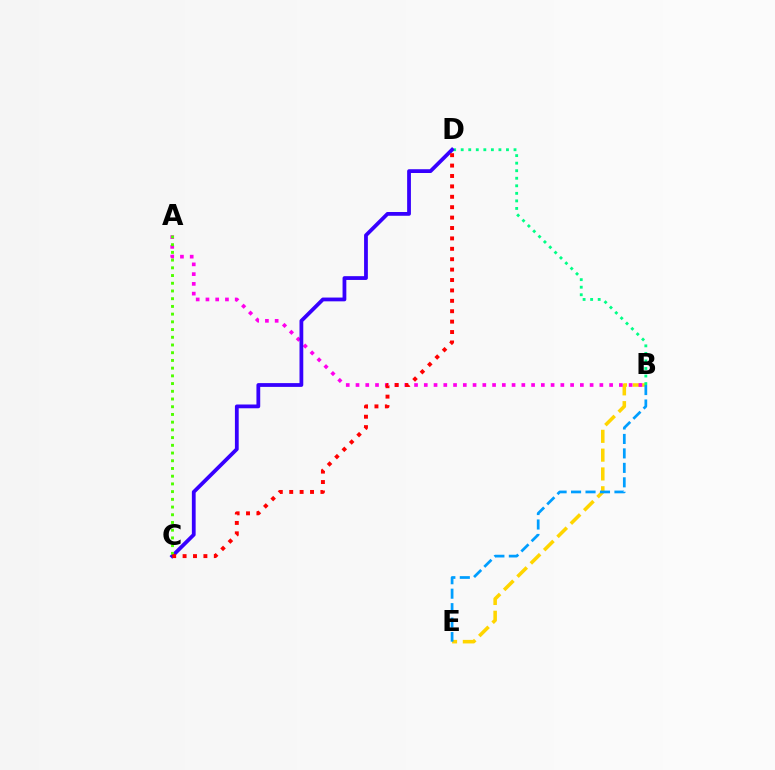{('B', 'E'): [{'color': '#ffd500', 'line_style': 'dashed', 'thickness': 2.56}, {'color': '#009eff', 'line_style': 'dashed', 'thickness': 1.96}], ('B', 'D'): [{'color': '#00ff86', 'line_style': 'dotted', 'thickness': 2.05}], ('A', 'B'): [{'color': '#ff00ed', 'line_style': 'dotted', 'thickness': 2.65}], ('C', 'D'): [{'color': '#3700ff', 'line_style': 'solid', 'thickness': 2.72}, {'color': '#ff0000', 'line_style': 'dotted', 'thickness': 2.83}], ('A', 'C'): [{'color': '#4fff00', 'line_style': 'dotted', 'thickness': 2.1}]}